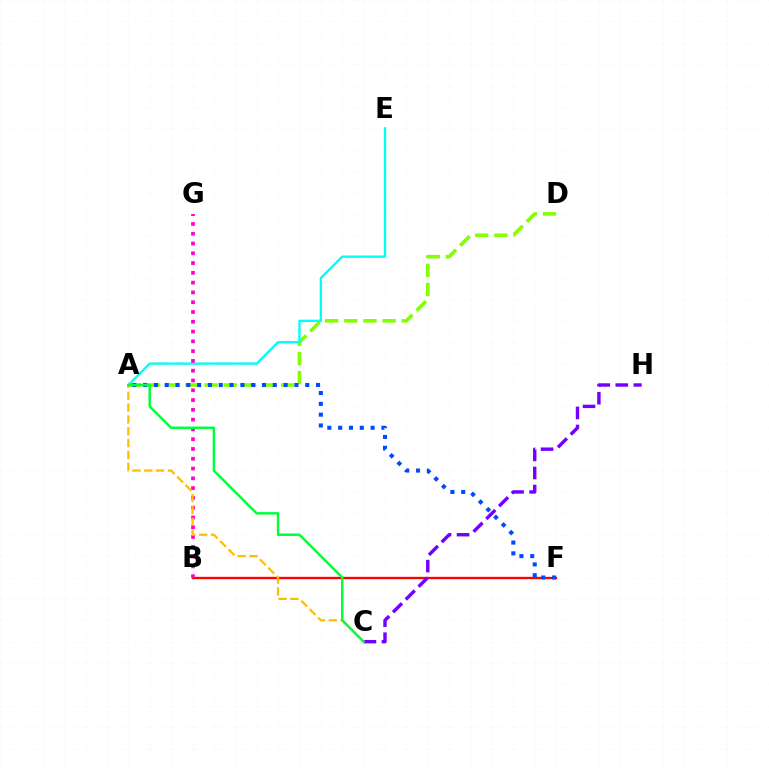{('A', 'D'): [{'color': '#84ff00', 'line_style': 'dashed', 'thickness': 2.6}], ('A', 'E'): [{'color': '#00fff6', 'line_style': 'solid', 'thickness': 1.68}], ('B', 'F'): [{'color': '#ff0000', 'line_style': 'solid', 'thickness': 1.68}], ('B', 'G'): [{'color': '#ff00cf', 'line_style': 'dotted', 'thickness': 2.66}], ('A', 'F'): [{'color': '#004bff', 'line_style': 'dotted', 'thickness': 2.94}], ('C', 'H'): [{'color': '#7200ff', 'line_style': 'dashed', 'thickness': 2.45}], ('A', 'C'): [{'color': '#ffbd00', 'line_style': 'dashed', 'thickness': 1.61}, {'color': '#00ff39', 'line_style': 'solid', 'thickness': 1.76}]}